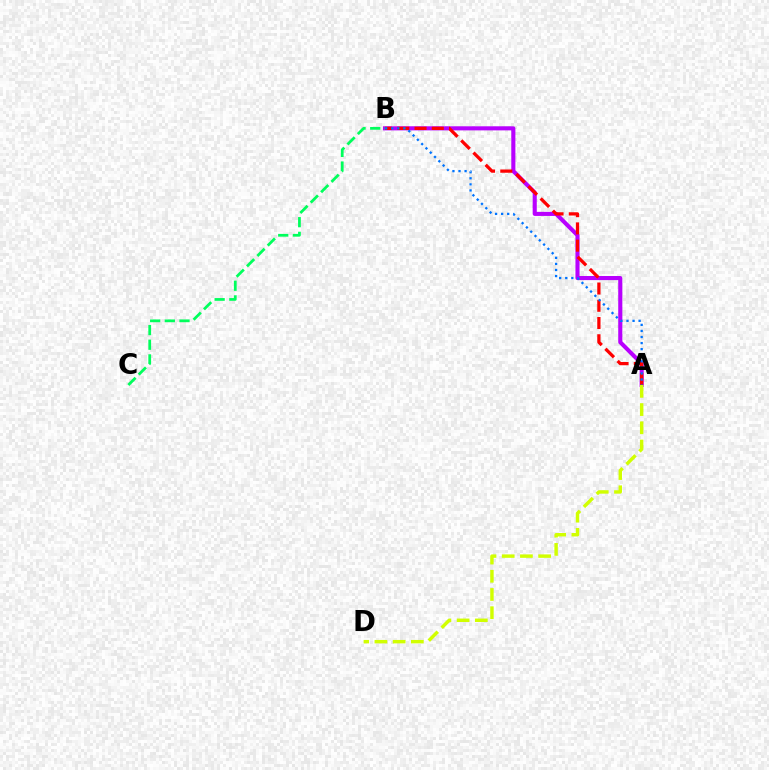{('A', 'B'): [{'color': '#b900ff', 'line_style': 'solid', 'thickness': 2.95}, {'color': '#ff0000', 'line_style': 'dashed', 'thickness': 2.34}, {'color': '#0074ff', 'line_style': 'dotted', 'thickness': 1.65}], ('A', 'D'): [{'color': '#d1ff00', 'line_style': 'dashed', 'thickness': 2.47}], ('B', 'C'): [{'color': '#00ff5c', 'line_style': 'dashed', 'thickness': 1.99}]}